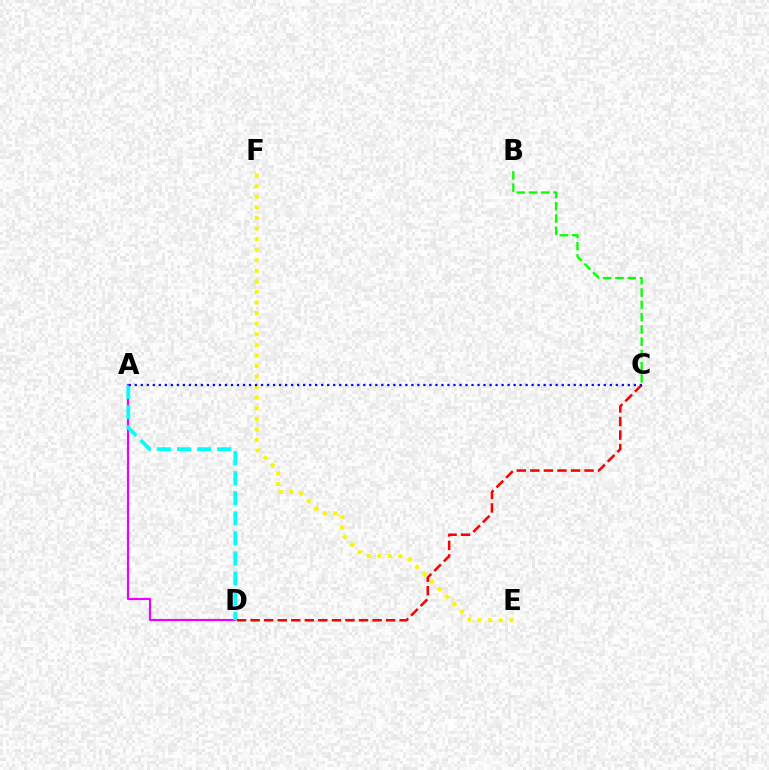{('B', 'C'): [{'color': '#08ff00', 'line_style': 'dashed', 'thickness': 1.67}], ('A', 'D'): [{'color': '#ee00ff', 'line_style': 'solid', 'thickness': 1.55}, {'color': '#00fff6', 'line_style': 'dashed', 'thickness': 2.73}], ('E', 'F'): [{'color': '#fcf500', 'line_style': 'dotted', 'thickness': 2.87}], ('C', 'D'): [{'color': '#ff0000', 'line_style': 'dashed', 'thickness': 1.84}], ('A', 'C'): [{'color': '#0010ff', 'line_style': 'dotted', 'thickness': 1.63}]}